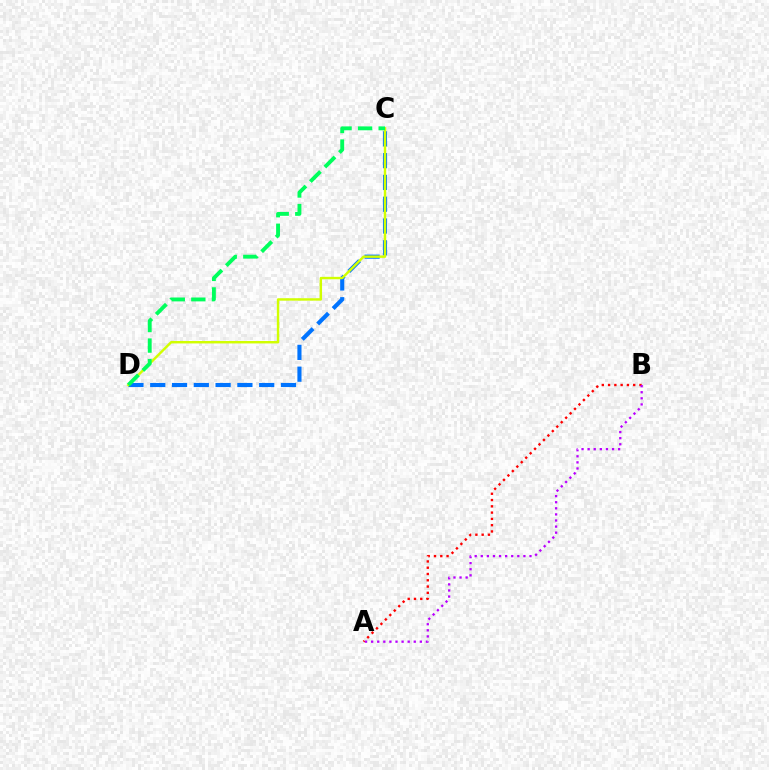{('C', 'D'): [{'color': '#0074ff', 'line_style': 'dashed', 'thickness': 2.96}, {'color': '#d1ff00', 'line_style': 'solid', 'thickness': 1.75}, {'color': '#00ff5c', 'line_style': 'dashed', 'thickness': 2.79}], ('A', 'B'): [{'color': '#ff0000', 'line_style': 'dotted', 'thickness': 1.71}, {'color': '#b900ff', 'line_style': 'dotted', 'thickness': 1.65}]}